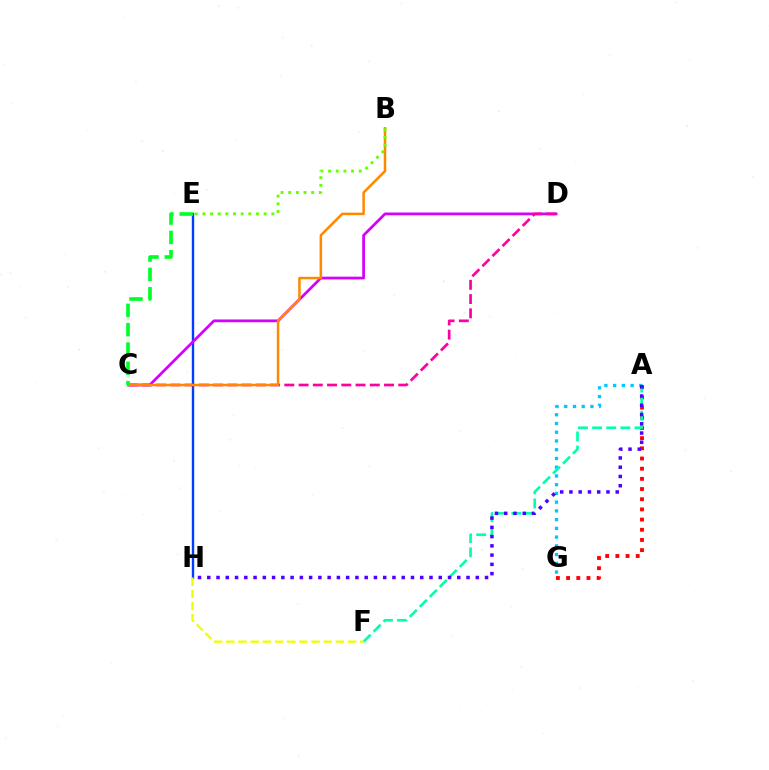{('E', 'H'): [{'color': '#003fff', 'line_style': 'solid', 'thickness': 1.72}], ('C', 'D'): [{'color': '#d600ff', 'line_style': 'solid', 'thickness': 1.98}, {'color': '#ff00a0', 'line_style': 'dashed', 'thickness': 1.93}], ('A', 'G'): [{'color': '#00c7ff', 'line_style': 'dotted', 'thickness': 2.37}, {'color': '#ff0000', 'line_style': 'dotted', 'thickness': 2.77}], ('B', 'C'): [{'color': '#ff8800', 'line_style': 'solid', 'thickness': 1.81}], ('A', 'F'): [{'color': '#00ffaf', 'line_style': 'dashed', 'thickness': 1.92}], ('A', 'H'): [{'color': '#4f00ff', 'line_style': 'dotted', 'thickness': 2.52}], ('F', 'H'): [{'color': '#eeff00', 'line_style': 'dashed', 'thickness': 1.65}], ('B', 'E'): [{'color': '#66ff00', 'line_style': 'dotted', 'thickness': 2.08}], ('C', 'E'): [{'color': '#00ff27', 'line_style': 'dashed', 'thickness': 2.63}]}